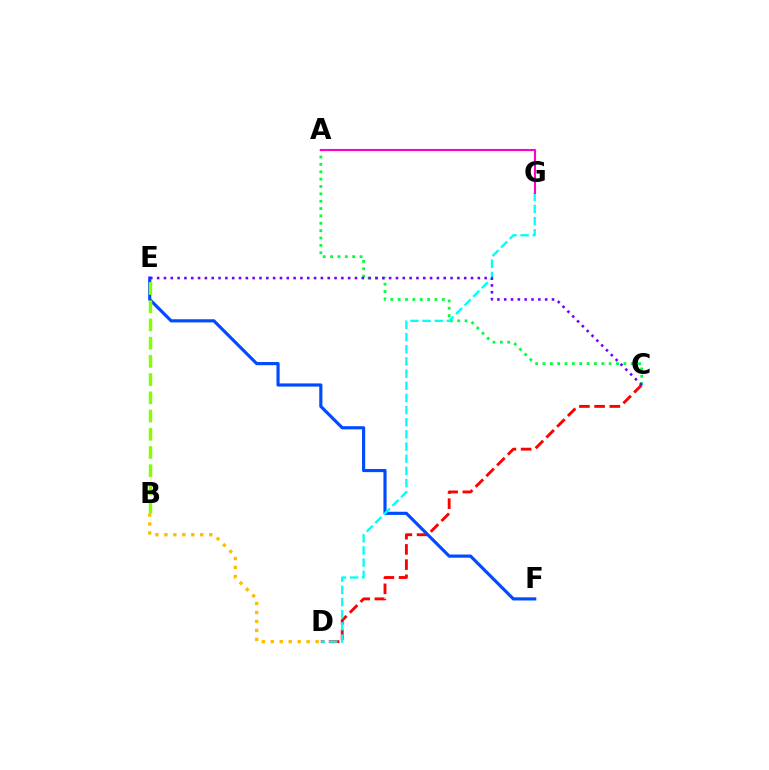{('A', 'C'): [{'color': '#00ff39', 'line_style': 'dotted', 'thickness': 2.0}], ('C', 'D'): [{'color': '#ff0000', 'line_style': 'dashed', 'thickness': 2.07}], ('E', 'F'): [{'color': '#004bff', 'line_style': 'solid', 'thickness': 2.27}], ('D', 'G'): [{'color': '#00fff6', 'line_style': 'dashed', 'thickness': 1.65}], ('C', 'E'): [{'color': '#7200ff', 'line_style': 'dotted', 'thickness': 1.85}], ('B', 'D'): [{'color': '#ffbd00', 'line_style': 'dotted', 'thickness': 2.44}], ('B', 'E'): [{'color': '#84ff00', 'line_style': 'dashed', 'thickness': 2.48}], ('A', 'G'): [{'color': '#ff00cf', 'line_style': 'solid', 'thickness': 1.53}]}